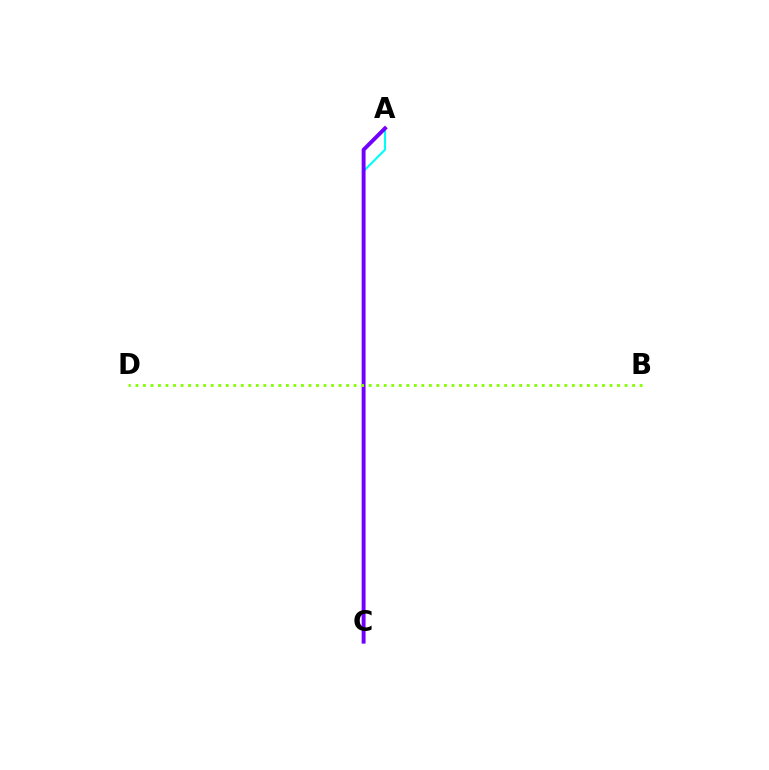{('A', 'C'): [{'color': '#00fff6', 'line_style': 'solid', 'thickness': 1.52}, {'color': '#ff0000', 'line_style': 'dotted', 'thickness': 1.91}, {'color': '#7200ff', 'line_style': 'solid', 'thickness': 2.81}], ('B', 'D'): [{'color': '#84ff00', 'line_style': 'dotted', 'thickness': 2.04}]}